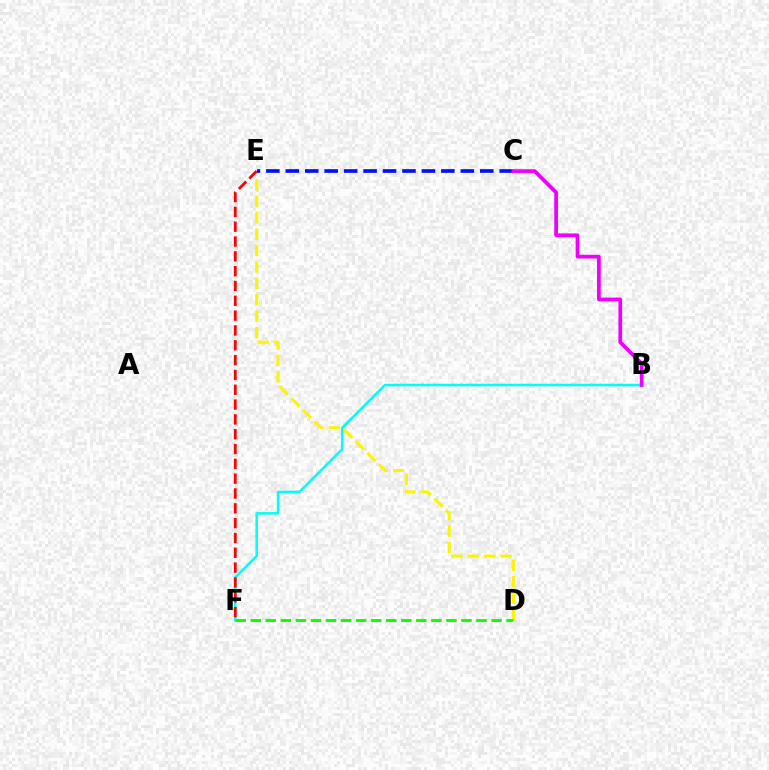{('B', 'F'): [{'color': '#00fff6', 'line_style': 'solid', 'thickness': 1.82}], ('D', 'E'): [{'color': '#fcf500', 'line_style': 'dashed', 'thickness': 2.23}], ('D', 'F'): [{'color': '#08ff00', 'line_style': 'dashed', 'thickness': 2.04}], ('C', 'E'): [{'color': '#0010ff', 'line_style': 'dashed', 'thickness': 2.64}], ('B', 'C'): [{'color': '#ee00ff', 'line_style': 'solid', 'thickness': 2.69}], ('E', 'F'): [{'color': '#ff0000', 'line_style': 'dashed', 'thickness': 2.01}]}